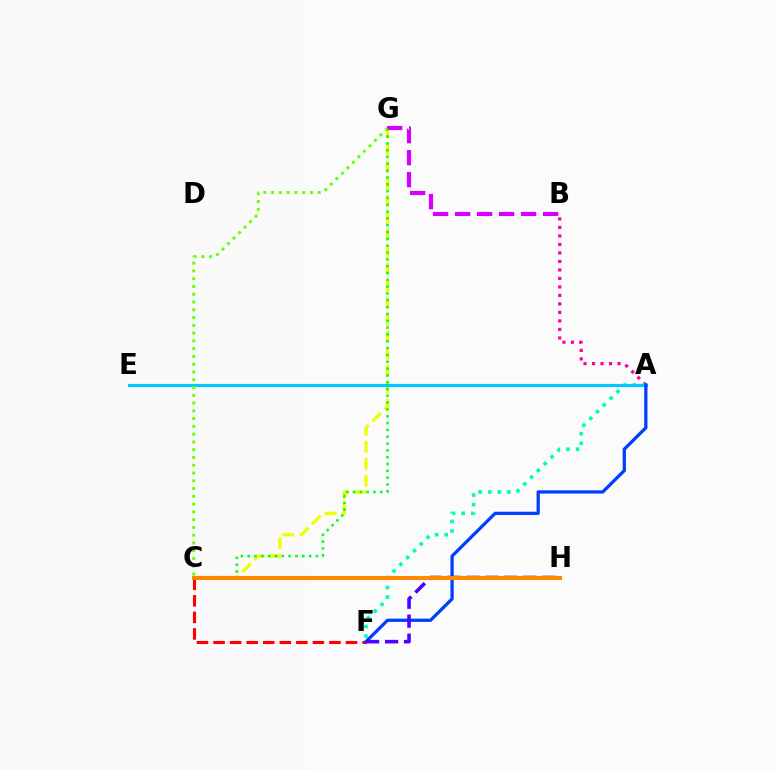{('A', 'B'): [{'color': '#ff00a0', 'line_style': 'dotted', 'thickness': 2.31}], ('C', 'G'): [{'color': '#eeff00', 'line_style': 'dashed', 'thickness': 2.31}, {'color': '#00ff27', 'line_style': 'dotted', 'thickness': 1.85}, {'color': '#66ff00', 'line_style': 'dotted', 'thickness': 2.11}], ('A', 'F'): [{'color': '#00ffaf', 'line_style': 'dotted', 'thickness': 2.61}, {'color': '#003fff', 'line_style': 'solid', 'thickness': 2.34}], ('A', 'E'): [{'color': '#00c7ff', 'line_style': 'solid', 'thickness': 2.27}], ('B', 'G'): [{'color': '#d600ff', 'line_style': 'dashed', 'thickness': 2.99}], ('C', 'F'): [{'color': '#ff0000', 'line_style': 'dashed', 'thickness': 2.25}], ('F', 'H'): [{'color': '#4f00ff', 'line_style': 'dashed', 'thickness': 2.58}], ('C', 'H'): [{'color': '#ff8800', 'line_style': 'solid', 'thickness': 2.95}]}